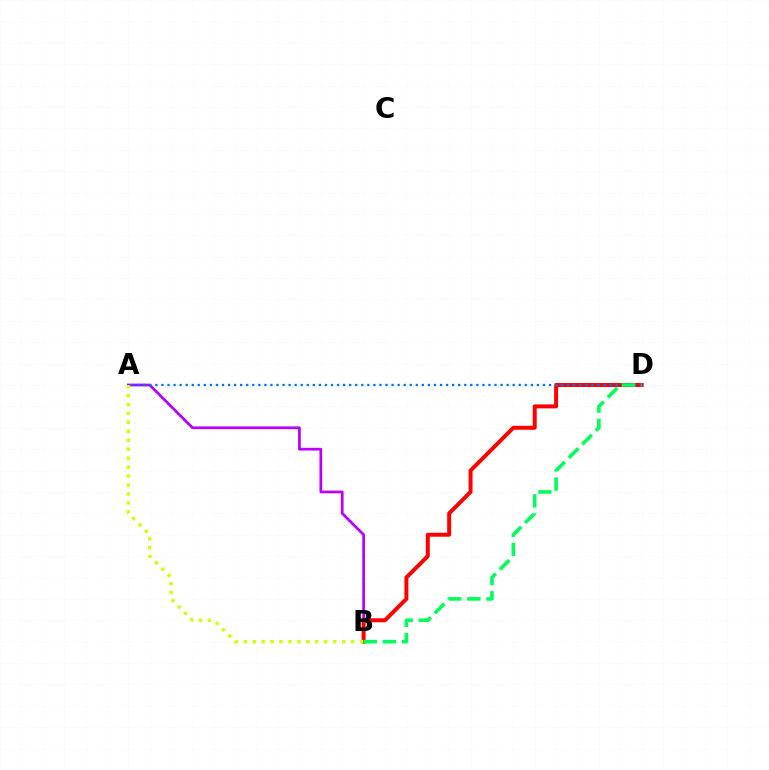{('A', 'B'): [{'color': '#b900ff', 'line_style': 'solid', 'thickness': 1.96}, {'color': '#d1ff00', 'line_style': 'dotted', 'thickness': 2.43}], ('B', 'D'): [{'color': '#ff0000', 'line_style': 'solid', 'thickness': 2.86}, {'color': '#00ff5c', 'line_style': 'dashed', 'thickness': 2.6}], ('A', 'D'): [{'color': '#0074ff', 'line_style': 'dotted', 'thickness': 1.65}]}